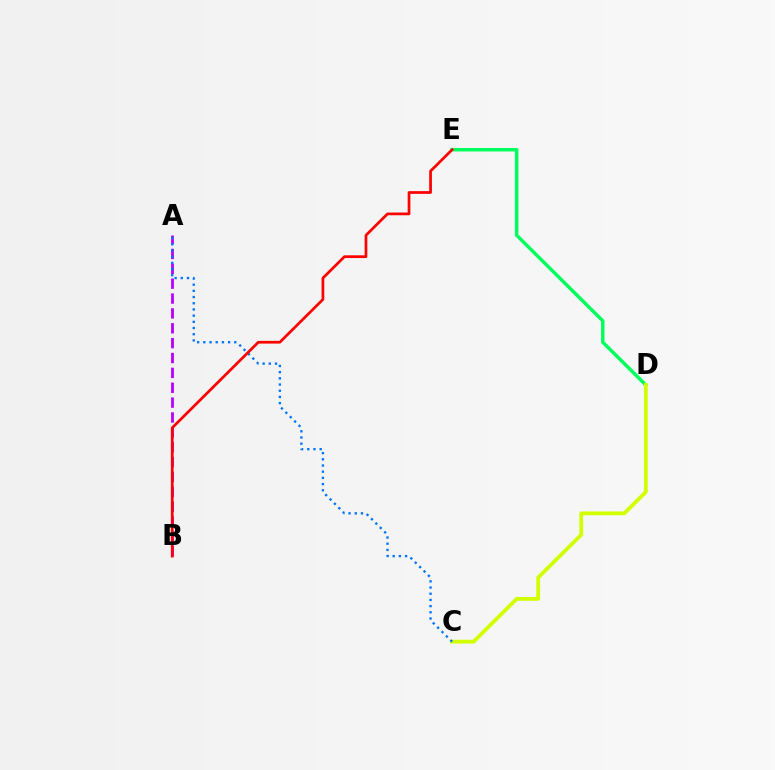{('D', 'E'): [{'color': '#00ff5c', 'line_style': 'solid', 'thickness': 2.49}], ('C', 'D'): [{'color': '#d1ff00', 'line_style': 'solid', 'thickness': 2.73}], ('A', 'B'): [{'color': '#b900ff', 'line_style': 'dashed', 'thickness': 2.02}], ('A', 'C'): [{'color': '#0074ff', 'line_style': 'dotted', 'thickness': 1.68}], ('B', 'E'): [{'color': '#ff0000', 'line_style': 'solid', 'thickness': 1.96}]}